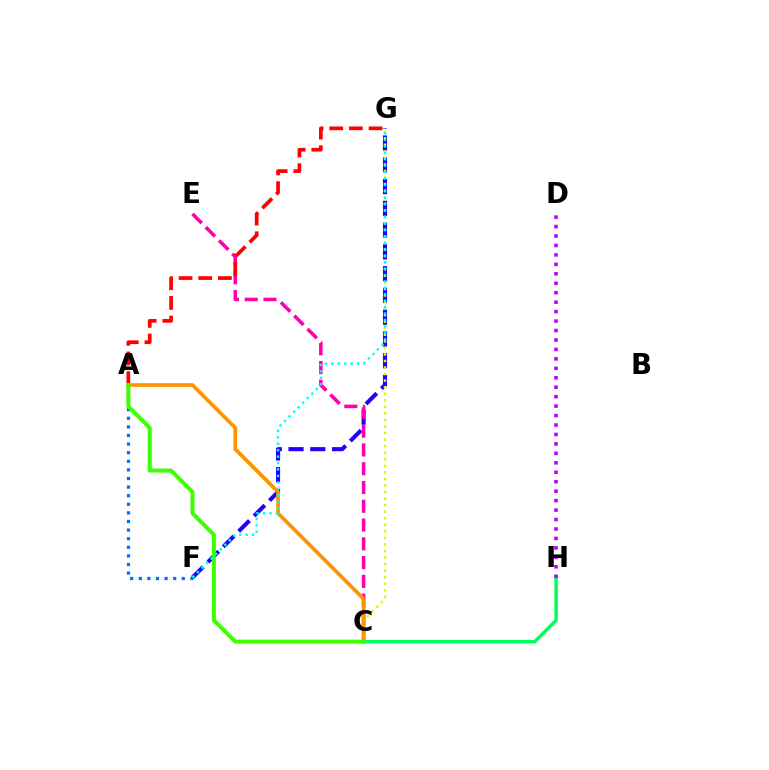{('F', 'G'): [{'color': '#2500ff', 'line_style': 'dashed', 'thickness': 2.96}, {'color': '#00fff6', 'line_style': 'dotted', 'thickness': 1.75}], ('C', 'E'): [{'color': '#ff00ac', 'line_style': 'dashed', 'thickness': 2.55}], ('C', 'H'): [{'color': '#00ff5c', 'line_style': 'solid', 'thickness': 2.49}], ('A', 'F'): [{'color': '#0074ff', 'line_style': 'dotted', 'thickness': 2.34}], ('A', 'G'): [{'color': '#ff0000', 'line_style': 'dashed', 'thickness': 2.67}], ('C', 'G'): [{'color': '#d1ff00', 'line_style': 'dotted', 'thickness': 1.78}], ('A', 'C'): [{'color': '#ff9400', 'line_style': 'solid', 'thickness': 2.68}, {'color': '#3dff00', 'line_style': 'solid', 'thickness': 2.88}], ('D', 'H'): [{'color': '#b900ff', 'line_style': 'dotted', 'thickness': 2.57}]}